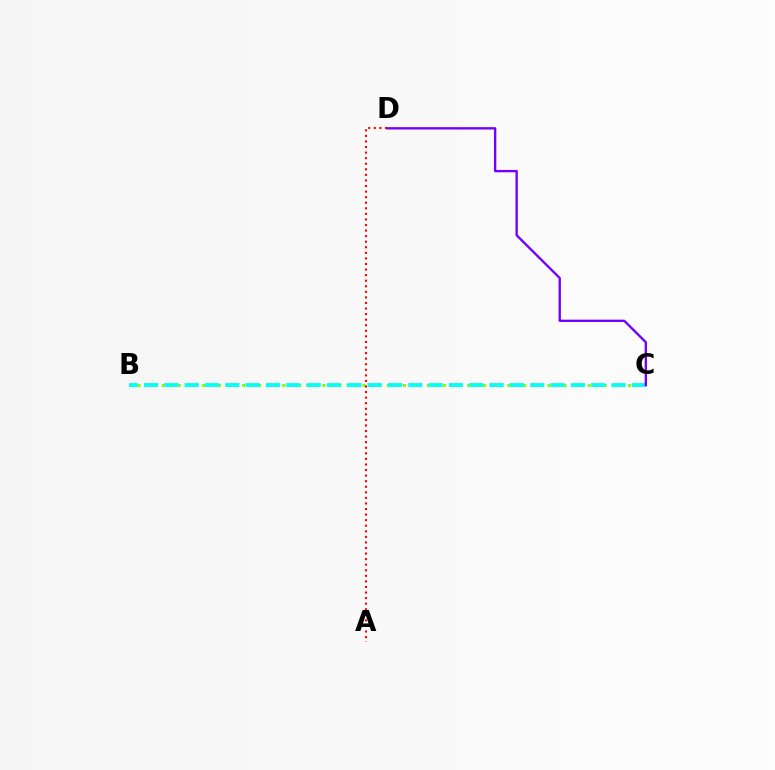{('B', 'C'): [{'color': '#84ff00', 'line_style': 'dotted', 'thickness': 2.18}, {'color': '#00fff6', 'line_style': 'dashed', 'thickness': 2.76}], ('C', 'D'): [{'color': '#7200ff', 'line_style': 'solid', 'thickness': 1.69}], ('A', 'D'): [{'color': '#ff0000', 'line_style': 'dotted', 'thickness': 1.51}]}